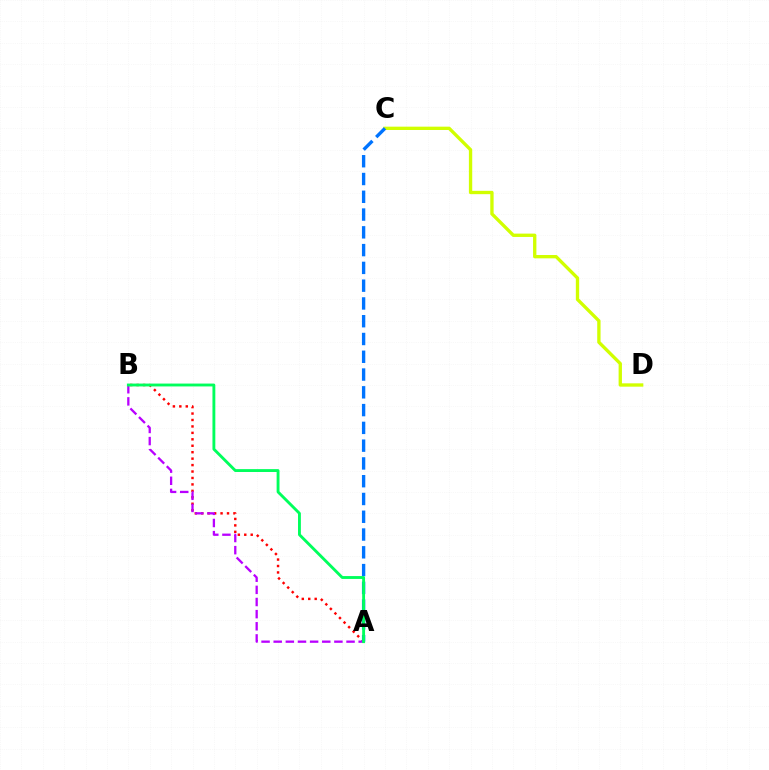{('A', 'B'): [{'color': '#ff0000', 'line_style': 'dotted', 'thickness': 1.75}, {'color': '#b900ff', 'line_style': 'dashed', 'thickness': 1.65}, {'color': '#00ff5c', 'line_style': 'solid', 'thickness': 2.06}], ('C', 'D'): [{'color': '#d1ff00', 'line_style': 'solid', 'thickness': 2.4}], ('A', 'C'): [{'color': '#0074ff', 'line_style': 'dashed', 'thickness': 2.41}]}